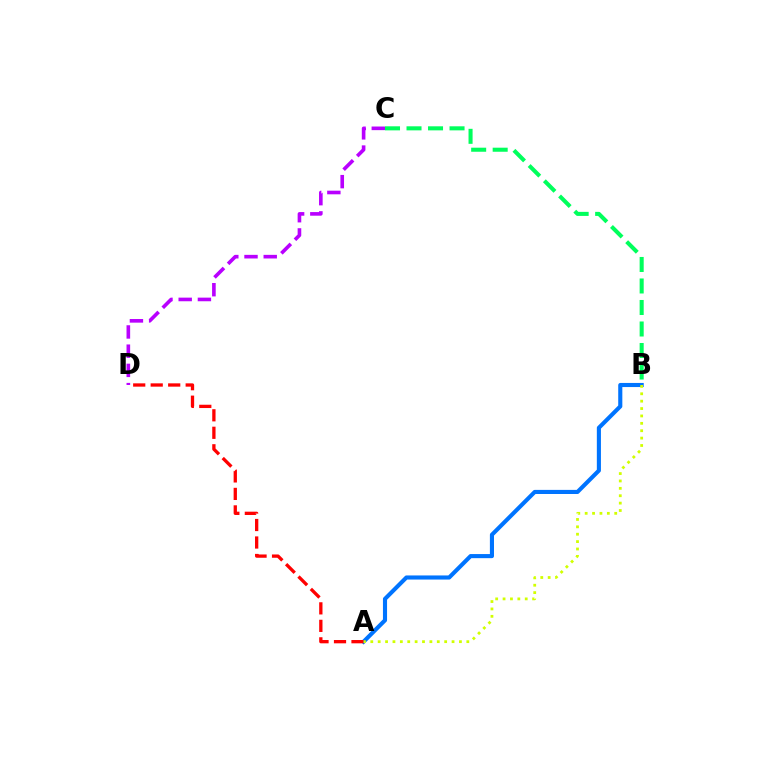{('A', 'B'): [{'color': '#0074ff', 'line_style': 'solid', 'thickness': 2.96}, {'color': '#d1ff00', 'line_style': 'dotted', 'thickness': 2.01}], ('A', 'D'): [{'color': '#ff0000', 'line_style': 'dashed', 'thickness': 2.38}], ('B', 'C'): [{'color': '#00ff5c', 'line_style': 'dashed', 'thickness': 2.92}], ('C', 'D'): [{'color': '#b900ff', 'line_style': 'dashed', 'thickness': 2.61}]}